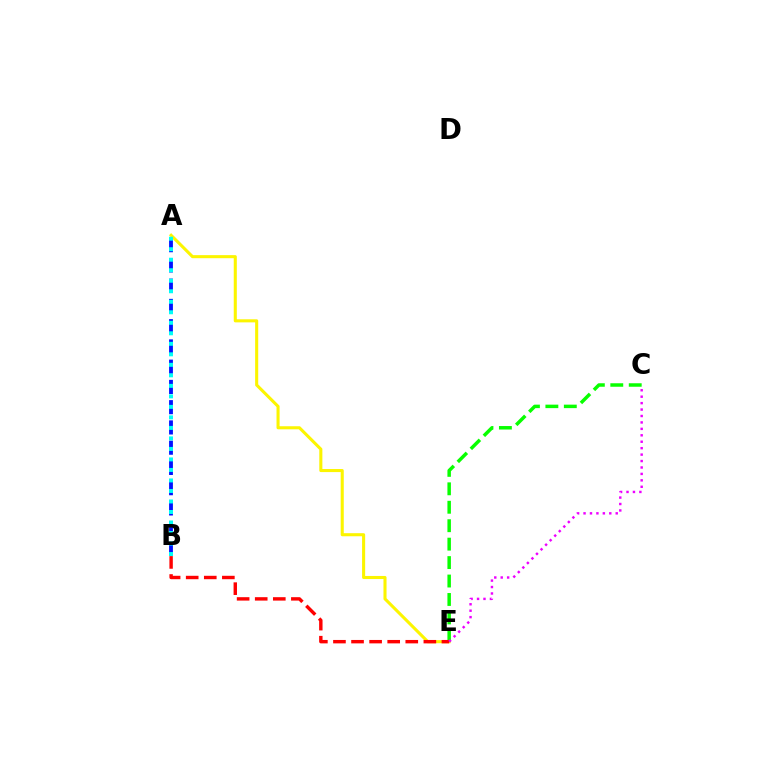{('A', 'B'): [{'color': '#0010ff', 'line_style': 'dashed', 'thickness': 2.75}, {'color': '#00fff6', 'line_style': 'dotted', 'thickness': 2.86}], ('A', 'E'): [{'color': '#fcf500', 'line_style': 'solid', 'thickness': 2.21}], ('C', 'E'): [{'color': '#08ff00', 'line_style': 'dashed', 'thickness': 2.51}, {'color': '#ee00ff', 'line_style': 'dotted', 'thickness': 1.75}], ('B', 'E'): [{'color': '#ff0000', 'line_style': 'dashed', 'thickness': 2.46}]}